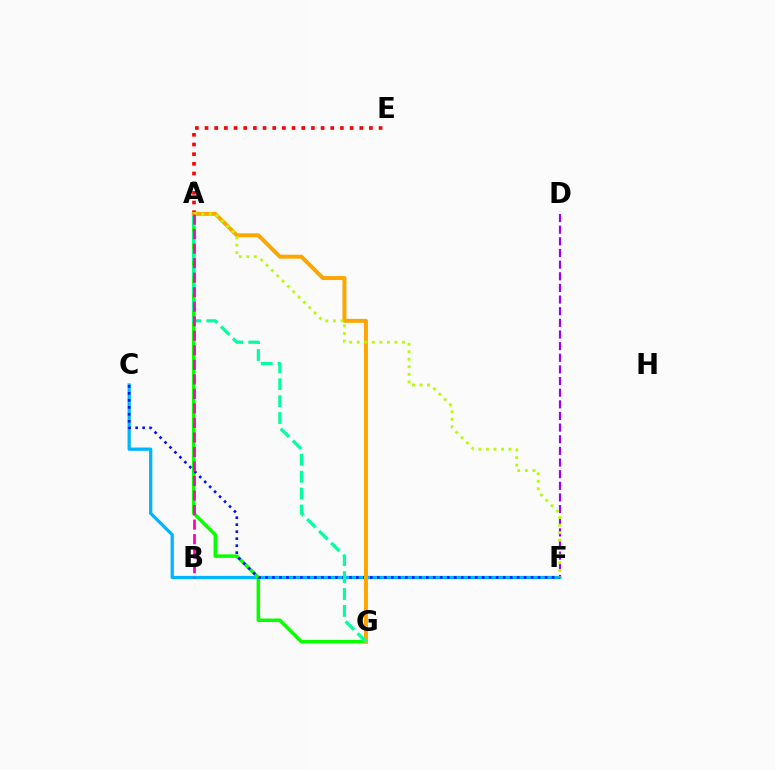{('C', 'F'): [{'color': '#00b5ff', 'line_style': 'solid', 'thickness': 2.34}, {'color': '#0010ff', 'line_style': 'dotted', 'thickness': 1.9}], ('A', 'E'): [{'color': '#ff0000', 'line_style': 'dotted', 'thickness': 2.63}], ('A', 'G'): [{'color': '#08ff00', 'line_style': 'solid', 'thickness': 2.53}, {'color': '#ffa500', 'line_style': 'solid', 'thickness': 2.85}, {'color': '#00ff9d', 'line_style': 'dashed', 'thickness': 2.3}], ('D', 'F'): [{'color': '#9b00ff', 'line_style': 'dashed', 'thickness': 1.58}], ('A', 'F'): [{'color': '#b3ff00', 'line_style': 'dotted', 'thickness': 2.05}], ('A', 'B'): [{'color': '#ff00bd', 'line_style': 'dashed', 'thickness': 1.97}]}